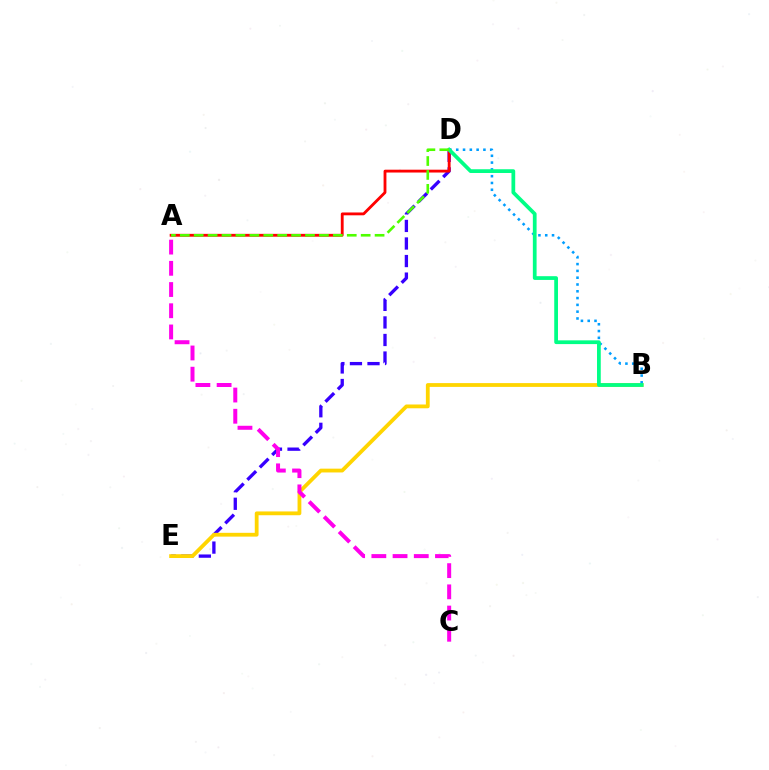{('D', 'E'): [{'color': '#3700ff', 'line_style': 'dashed', 'thickness': 2.39}], ('A', 'D'): [{'color': '#ff0000', 'line_style': 'solid', 'thickness': 2.04}, {'color': '#4fff00', 'line_style': 'dashed', 'thickness': 1.89}], ('B', 'E'): [{'color': '#ffd500', 'line_style': 'solid', 'thickness': 2.73}], ('B', 'D'): [{'color': '#009eff', 'line_style': 'dotted', 'thickness': 1.85}, {'color': '#00ff86', 'line_style': 'solid', 'thickness': 2.7}], ('A', 'C'): [{'color': '#ff00ed', 'line_style': 'dashed', 'thickness': 2.88}]}